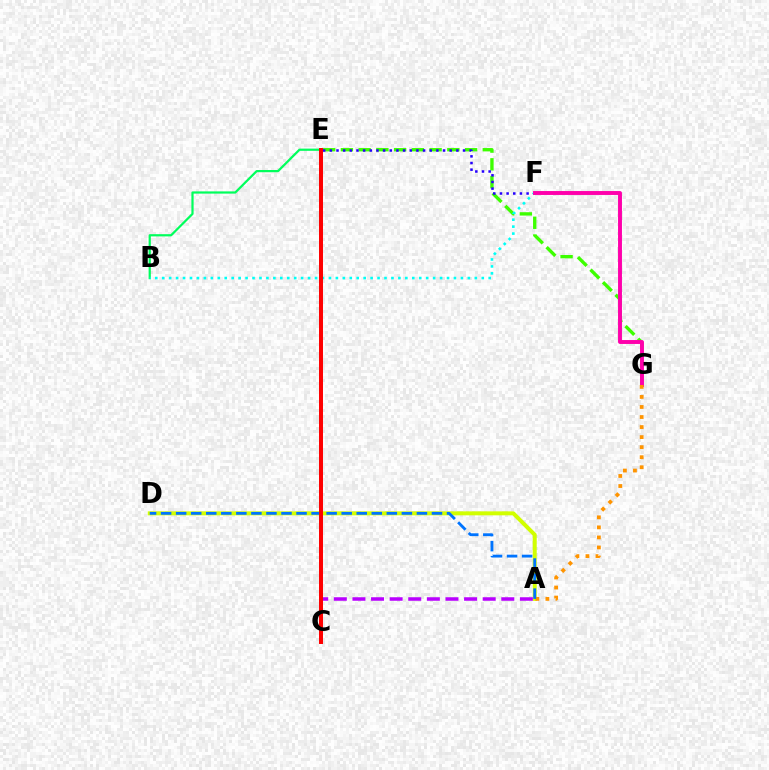{('E', 'G'): [{'color': '#3dff00', 'line_style': 'dashed', 'thickness': 2.41}], ('E', 'F'): [{'color': '#2500ff', 'line_style': 'dotted', 'thickness': 1.81}], ('A', 'D'): [{'color': '#d1ff00', 'line_style': 'solid', 'thickness': 2.87}, {'color': '#0074ff', 'line_style': 'dashed', 'thickness': 2.04}], ('B', 'E'): [{'color': '#00ff5c', 'line_style': 'solid', 'thickness': 1.6}], ('B', 'F'): [{'color': '#00fff6', 'line_style': 'dotted', 'thickness': 1.89}], ('A', 'C'): [{'color': '#b900ff', 'line_style': 'dashed', 'thickness': 2.53}], ('F', 'G'): [{'color': '#ff00ac', 'line_style': 'solid', 'thickness': 2.82}], ('A', 'G'): [{'color': '#ff9400', 'line_style': 'dotted', 'thickness': 2.73}], ('C', 'E'): [{'color': '#ff0000', 'line_style': 'solid', 'thickness': 2.87}]}